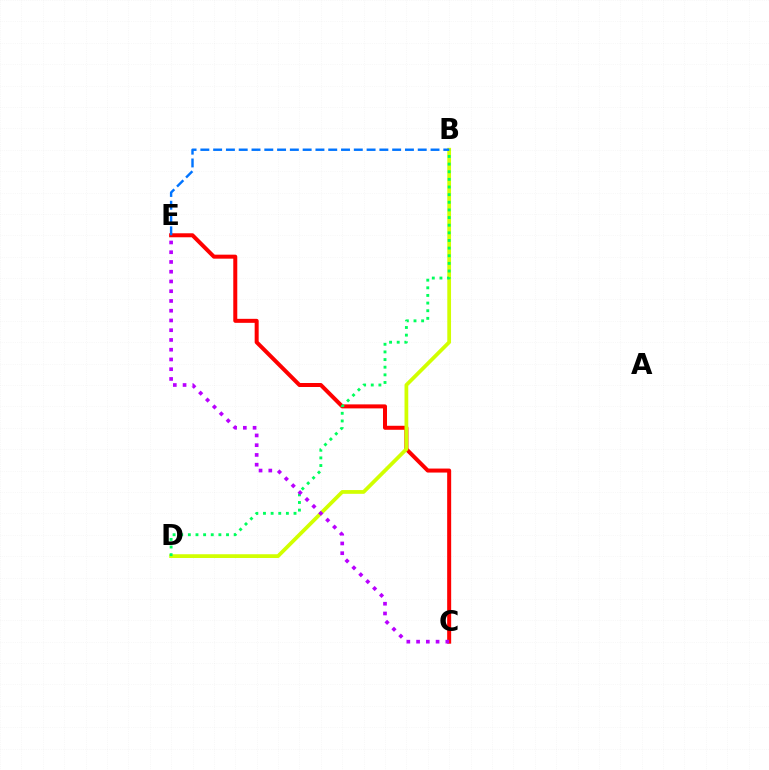{('C', 'E'): [{'color': '#ff0000', 'line_style': 'solid', 'thickness': 2.88}, {'color': '#b900ff', 'line_style': 'dotted', 'thickness': 2.65}], ('B', 'D'): [{'color': '#d1ff00', 'line_style': 'solid', 'thickness': 2.7}, {'color': '#00ff5c', 'line_style': 'dotted', 'thickness': 2.07}], ('B', 'E'): [{'color': '#0074ff', 'line_style': 'dashed', 'thickness': 1.74}]}